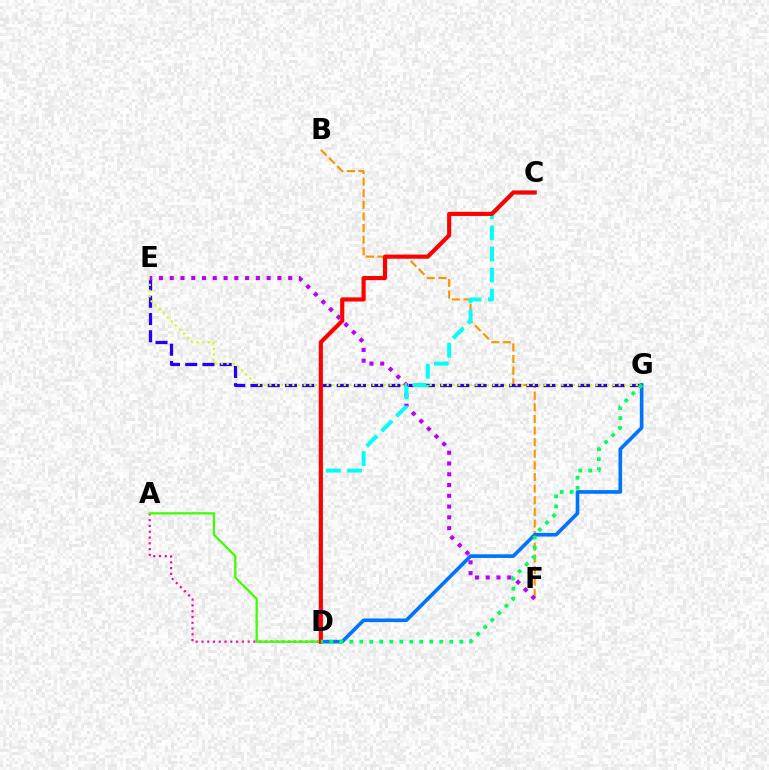{('B', 'F'): [{'color': '#ff9400', 'line_style': 'dashed', 'thickness': 1.58}], ('A', 'D'): [{'color': '#ff00ac', 'line_style': 'dotted', 'thickness': 1.57}, {'color': '#3dff00', 'line_style': 'solid', 'thickness': 1.63}], ('E', 'G'): [{'color': '#2500ff', 'line_style': 'dashed', 'thickness': 2.34}, {'color': '#d1ff00', 'line_style': 'dotted', 'thickness': 1.56}], ('D', 'G'): [{'color': '#0074ff', 'line_style': 'solid', 'thickness': 2.62}, {'color': '#00ff5c', 'line_style': 'dotted', 'thickness': 2.72}], ('E', 'F'): [{'color': '#b900ff', 'line_style': 'dotted', 'thickness': 2.93}], ('C', 'D'): [{'color': '#00fff6', 'line_style': 'dashed', 'thickness': 2.87}, {'color': '#ff0000', 'line_style': 'solid', 'thickness': 2.97}]}